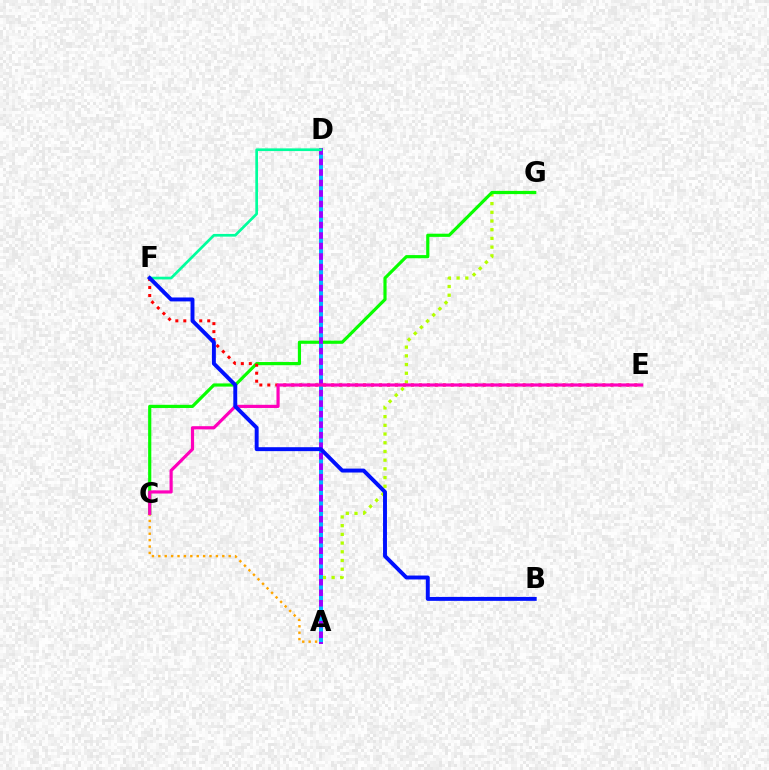{('A', 'G'): [{'color': '#b3ff00', 'line_style': 'dotted', 'thickness': 2.37}], ('C', 'G'): [{'color': '#08ff00', 'line_style': 'solid', 'thickness': 2.28}], ('A', 'C'): [{'color': '#ffa500', 'line_style': 'dotted', 'thickness': 1.74}], ('A', 'D'): [{'color': '#9b00ff', 'line_style': 'solid', 'thickness': 2.84}, {'color': '#00b5ff', 'line_style': 'dotted', 'thickness': 2.85}], ('D', 'F'): [{'color': '#00ff9d', 'line_style': 'solid', 'thickness': 1.95}], ('E', 'F'): [{'color': '#ff0000', 'line_style': 'dotted', 'thickness': 2.17}], ('C', 'E'): [{'color': '#ff00bd', 'line_style': 'solid', 'thickness': 2.29}], ('B', 'F'): [{'color': '#0010ff', 'line_style': 'solid', 'thickness': 2.83}]}